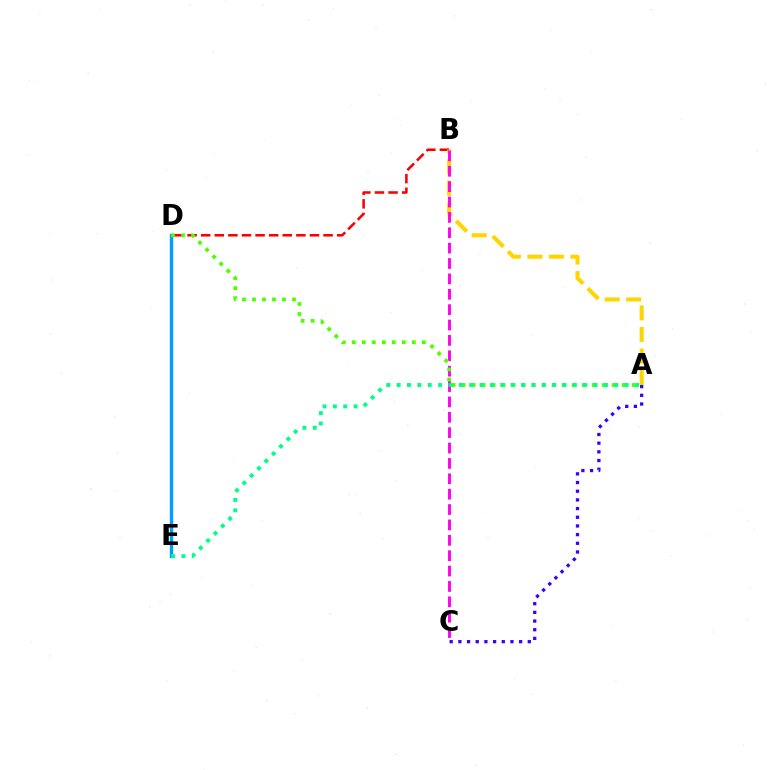{('B', 'D'): [{'color': '#ff0000', 'line_style': 'dashed', 'thickness': 1.85}], ('A', 'B'): [{'color': '#ffd500', 'line_style': 'dashed', 'thickness': 2.92}], ('A', 'C'): [{'color': '#3700ff', 'line_style': 'dotted', 'thickness': 2.36}], ('B', 'C'): [{'color': '#ff00ed', 'line_style': 'dashed', 'thickness': 2.09}], ('D', 'E'): [{'color': '#009eff', 'line_style': 'solid', 'thickness': 2.43}], ('A', 'D'): [{'color': '#4fff00', 'line_style': 'dotted', 'thickness': 2.72}], ('A', 'E'): [{'color': '#00ff86', 'line_style': 'dotted', 'thickness': 2.82}]}